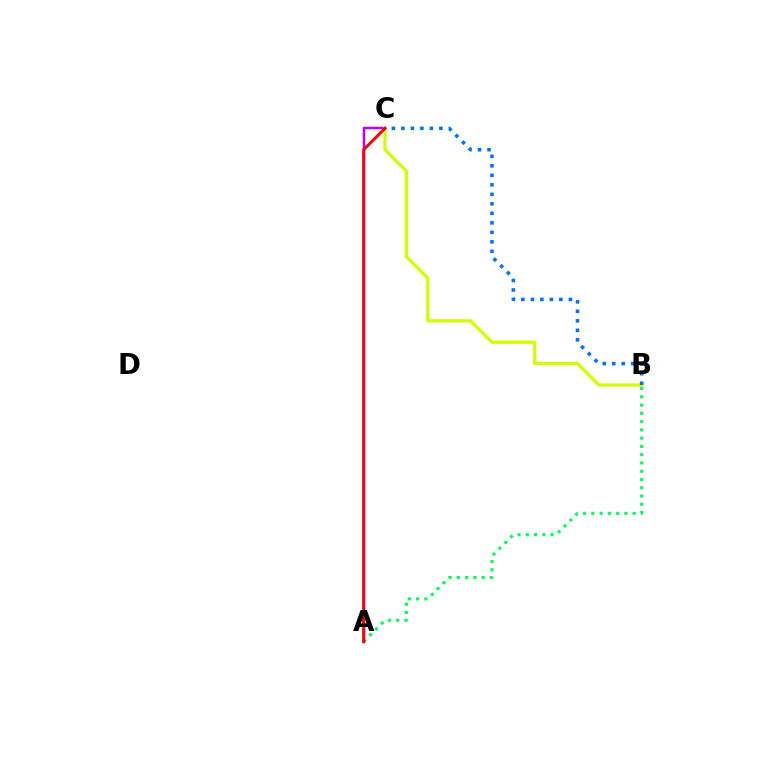{('A', 'B'): [{'color': '#00ff5c', 'line_style': 'dotted', 'thickness': 2.25}], ('A', 'C'): [{'color': '#b900ff', 'line_style': 'solid', 'thickness': 1.79}, {'color': '#ff0000', 'line_style': 'solid', 'thickness': 2.1}], ('B', 'C'): [{'color': '#d1ff00', 'line_style': 'solid', 'thickness': 2.35}, {'color': '#0074ff', 'line_style': 'dotted', 'thickness': 2.58}]}